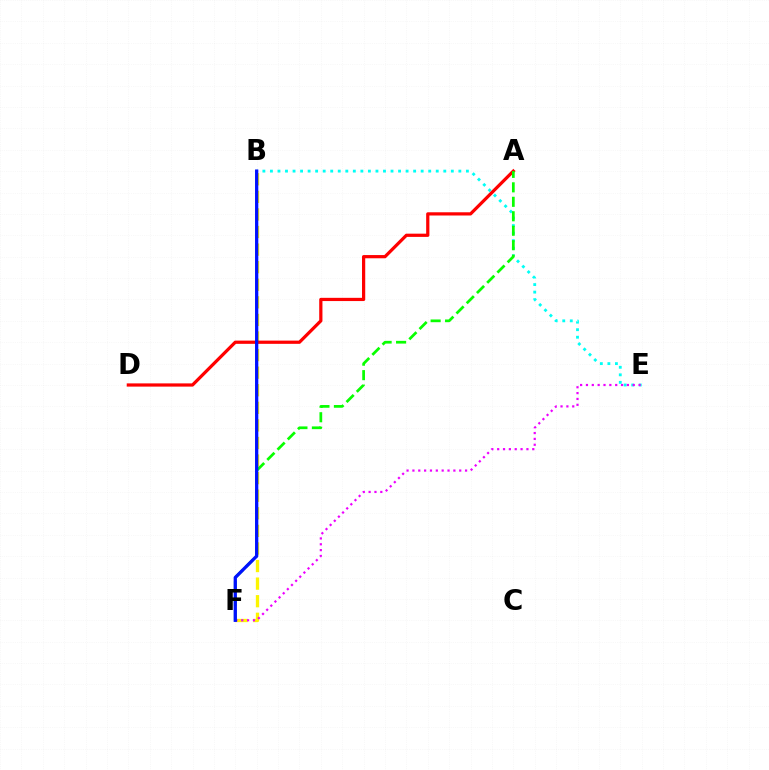{('B', 'F'): [{'color': '#fcf500', 'line_style': 'dashed', 'thickness': 2.39}, {'color': '#0010ff', 'line_style': 'solid', 'thickness': 2.36}], ('B', 'E'): [{'color': '#00fff6', 'line_style': 'dotted', 'thickness': 2.05}], ('E', 'F'): [{'color': '#ee00ff', 'line_style': 'dotted', 'thickness': 1.59}], ('A', 'D'): [{'color': '#ff0000', 'line_style': 'solid', 'thickness': 2.32}], ('A', 'F'): [{'color': '#08ff00', 'line_style': 'dashed', 'thickness': 1.97}]}